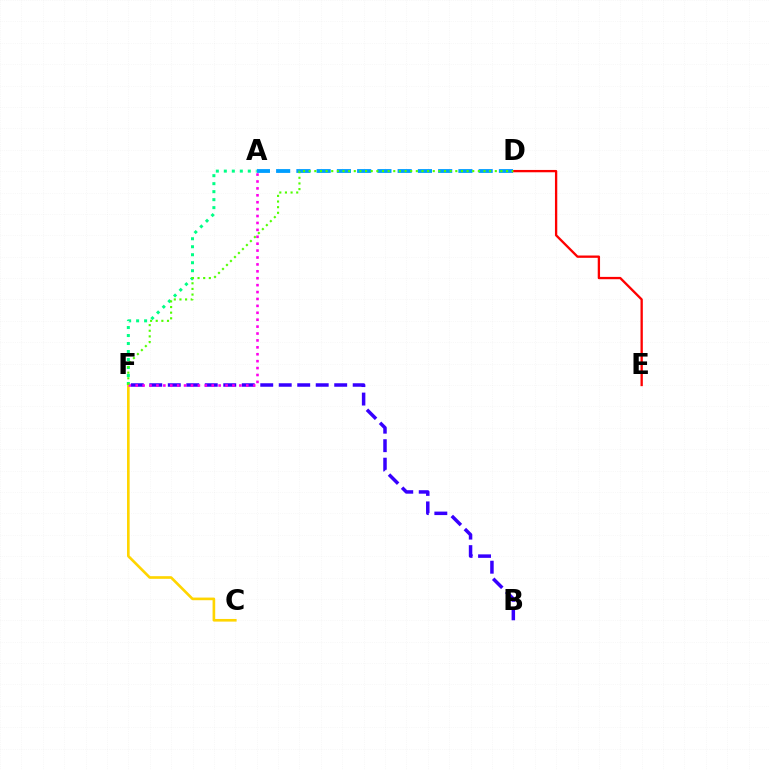{('A', 'D'): [{'color': '#009eff', 'line_style': 'dashed', 'thickness': 2.75}], ('B', 'F'): [{'color': '#3700ff', 'line_style': 'dashed', 'thickness': 2.51}], ('C', 'F'): [{'color': '#ffd500', 'line_style': 'solid', 'thickness': 1.9}], ('A', 'F'): [{'color': '#00ff86', 'line_style': 'dotted', 'thickness': 2.17}, {'color': '#ff00ed', 'line_style': 'dotted', 'thickness': 1.88}], ('D', 'E'): [{'color': '#ff0000', 'line_style': 'solid', 'thickness': 1.67}], ('D', 'F'): [{'color': '#4fff00', 'line_style': 'dotted', 'thickness': 1.53}]}